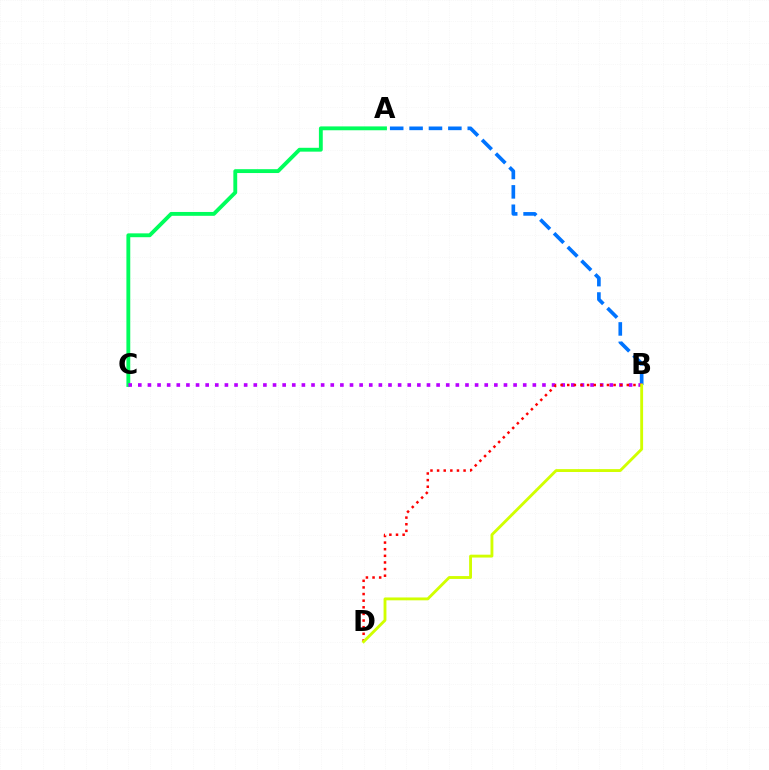{('A', 'B'): [{'color': '#0074ff', 'line_style': 'dashed', 'thickness': 2.63}], ('A', 'C'): [{'color': '#00ff5c', 'line_style': 'solid', 'thickness': 2.77}], ('B', 'C'): [{'color': '#b900ff', 'line_style': 'dotted', 'thickness': 2.61}], ('B', 'D'): [{'color': '#ff0000', 'line_style': 'dotted', 'thickness': 1.8}, {'color': '#d1ff00', 'line_style': 'solid', 'thickness': 2.06}]}